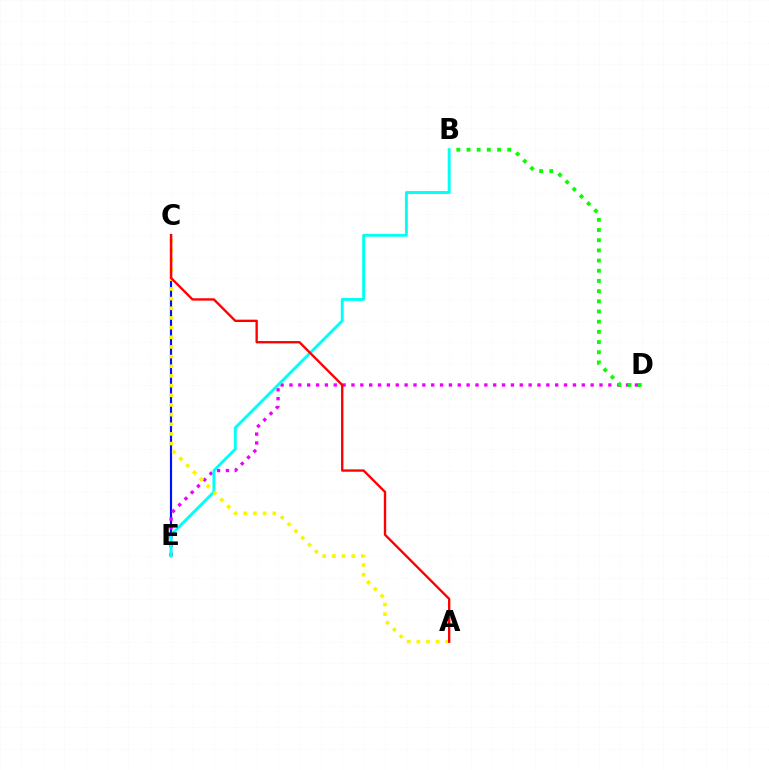{('C', 'E'): [{'color': '#0010ff', 'line_style': 'solid', 'thickness': 1.56}], ('D', 'E'): [{'color': '#ee00ff', 'line_style': 'dotted', 'thickness': 2.41}], ('B', 'D'): [{'color': '#08ff00', 'line_style': 'dotted', 'thickness': 2.77}], ('B', 'E'): [{'color': '#00fff6', 'line_style': 'solid', 'thickness': 2.09}], ('A', 'C'): [{'color': '#fcf500', 'line_style': 'dotted', 'thickness': 2.63}, {'color': '#ff0000', 'line_style': 'solid', 'thickness': 1.7}]}